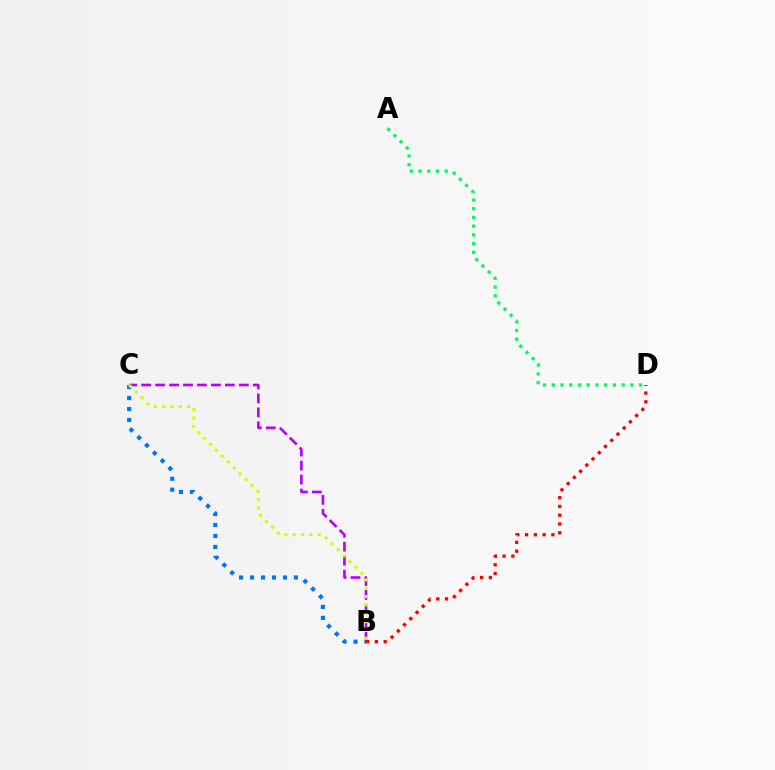{('B', 'C'): [{'color': '#b900ff', 'line_style': 'dashed', 'thickness': 1.9}, {'color': '#0074ff', 'line_style': 'dotted', 'thickness': 2.98}, {'color': '#d1ff00', 'line_style': 'dotted', 'thickness': 2.27}], ('B', 'D'): [{'color': '#ff0000', 'line_style': 'dotted', 'thickness': 2.38}], ('A', 'D'): [{'color': '#00ff5c', 'line_style': 'dotted', 'thickness': 2.37}]}